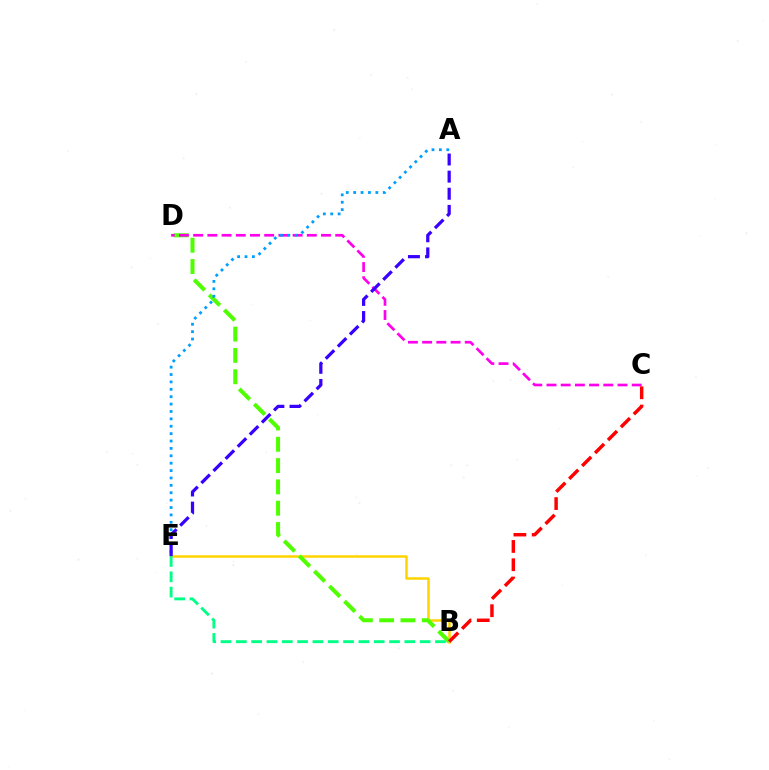{('B', 'E'): [{'color': '#ffd500', 'line_style': 'solid', 'thickness': 1.82}, {'color': '#00ff86', 'line_style': 'dashed', 'thickness': 2.08}], ('B', 'D'): [{'color': '#4fff00', 'line_style': 'dashed', 'thickness': 2.9}], ('C', 'D'): [{'color': '#ff00ed', 'line_style': 'dashed', 'thickness': 1.93}], ('B', 'C'): [{'color': '#ff0000', 'line_style': 'dashed', 'thickness': 2.48}], ('A', 'E'): [{'color': '#009eff', 'line_style': 'dotted', 'thickness': 2.01}, {'color': '#3700ff', 'line_style': 'dashed', 'thickness': 2.33}]}